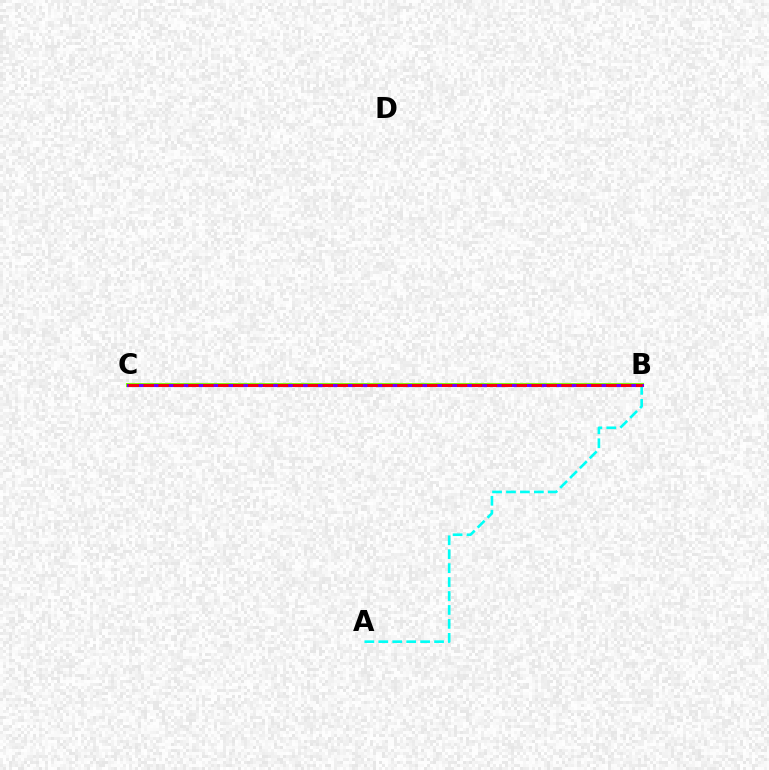{('B', 'C'): [{'color': '#84ff00', 'line_style': 'solid', 'thickness': 2.92}, {'color': '#7200ff', 'line_style': 'solid', 'thickness': 2.23}, {'color': '#ff0000', 'line_style': 'dashed', 'thickness': 2.03}], ('A', 'B'): [{'color': '#00fff6', 'line_style': 'dashed', 'thickness': 1.89}]}